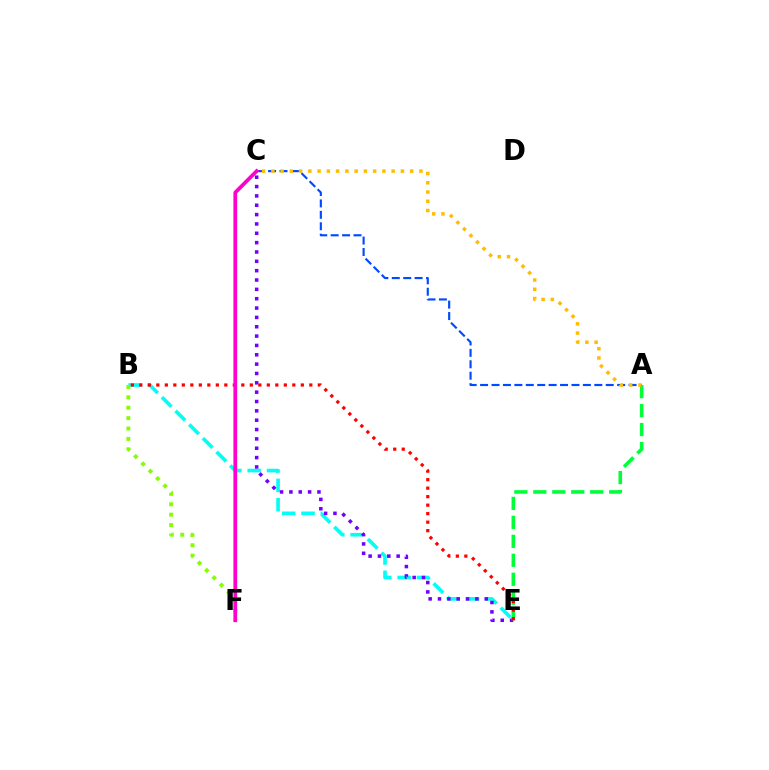{('B', 'E'): [{'color': '#00fff6', 'line_style': 'dashed', 'thickness': 2.62}, {'color': '#ff0000', 'line_style': 'dotted', 'thickness': 2.31}], ('C', 'E'): [{'color': '#7200ff', 'line_style': 'dotted', 'thickness': 2.54}], ('A', 'E'): [{'color': '#00ff39', 'line_style': 'dashed', 'thickness': 2.58}], ('A', 'C'): [{'color': '#004bff', 'line_style': 'dashed', 'thickness': 1.55}, {'color': '#ffbd00', 'line_style': 'dotted', 'thickness': 2.51}], ('B', 'F'): [{'color': '#84ff00', 'line_style': 'dotted', 'thickness': 2.82}], ('C', 'F'): [{'color': '#ff00cf', 'line_style': 'solid', 'thickness': 2.69}]}